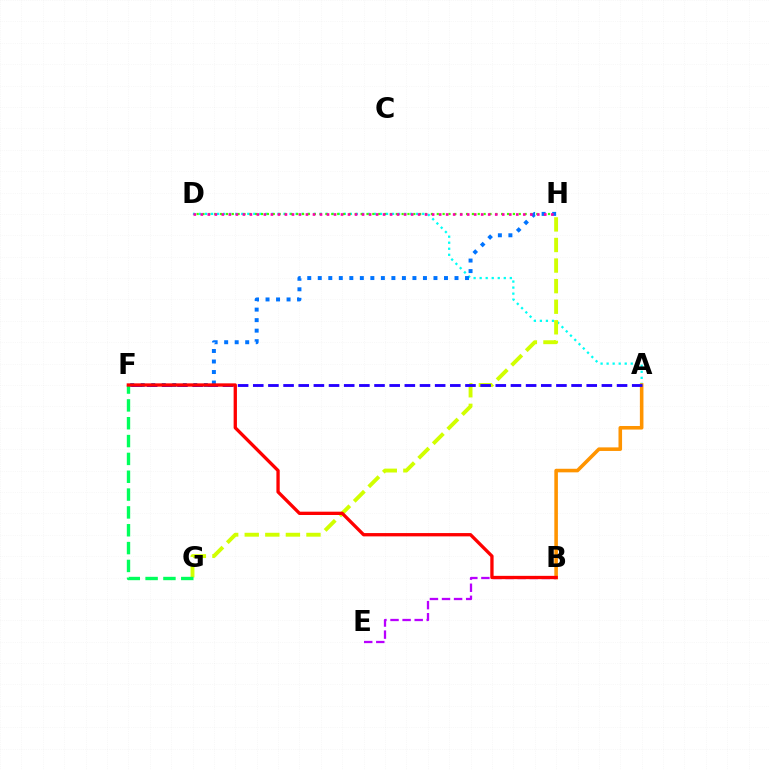{('A', 'D'): [{'color': '#00fff6', 'line_style': 'dotted', 'thickness': 1.64}], ('A', 'B'): [{'color': '#ff9400', 'line_style': 'solid', 'thickness': 2.57}], ('G', 'H'): [{'color': '#d1ff00', 'line_style': 'dashed', 'thickness': 2.8}], ('D', 'H'): [{'color': '#3dff00', 'line_style': 'dotted', 'thickness': 1.59}, {'color': '#ff00ac', 'line_style': 'dotted', 'thickness': 1.9}], ('F', 'G'): [{'color': '#00ff5c', 'line_style': 'dashed', 'thickness': 2.42}], ('F', 'H'): [{'color': '#0074ff', 'line_style': 'dotted', 'thickness': 2.86}], ('B', 'E'): [{'color': '#b900ff', 'line_style': 'dashed', 'thickness': 1.64}], ('A', 'F'): [{'color': '#2500ff', 'line_style': 'dashed', 'thickness': 2.06}], ('B', 'F'): [{'color': '#ff0000', 'line_style': 'solid', 'thickness': 2.38}]}